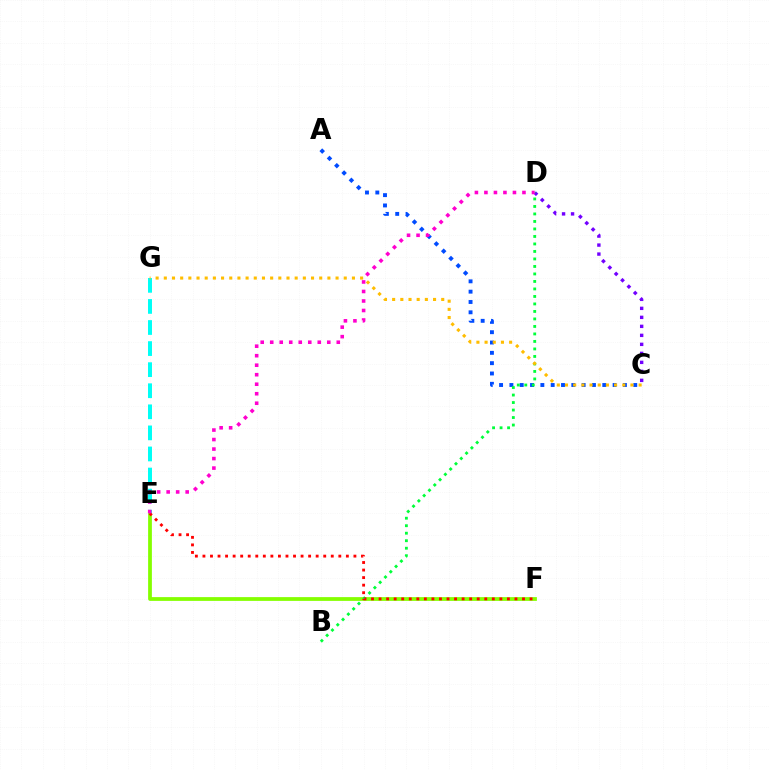{('A', 'C'): [{'color': '#004bff', 'line_style': 'dotted', 'thickness': 2.8}], ('E', 'F'): [{'color': '#84ff00', 'line_style': 'solid', 'thickness': 2.71}, {'color': '#ff0000', 'line_style': 'dotted', 'thickness': 2.05}], ('C', 'D'): [{'color': '#7200ff', 'line_style': 'dotted', 'thickness': 2.45}], ('E', 'G'): [{'color': '#00fff6', 'line_style': 'dashed', 'thickness': 2.86}], ('B', 'D'): [{'color': '#00ff39', 'line_style': 'dotted', 'thickness': 2.04}], ('D', 'E'): [{'color': '#ff00cf', 'line_style': 'dotted', 'thickness': 2.58}], ('C', 'G'): [{'color': '#ffbd00', 'line_style': 'dotted', 'thickness': 2.22}]}